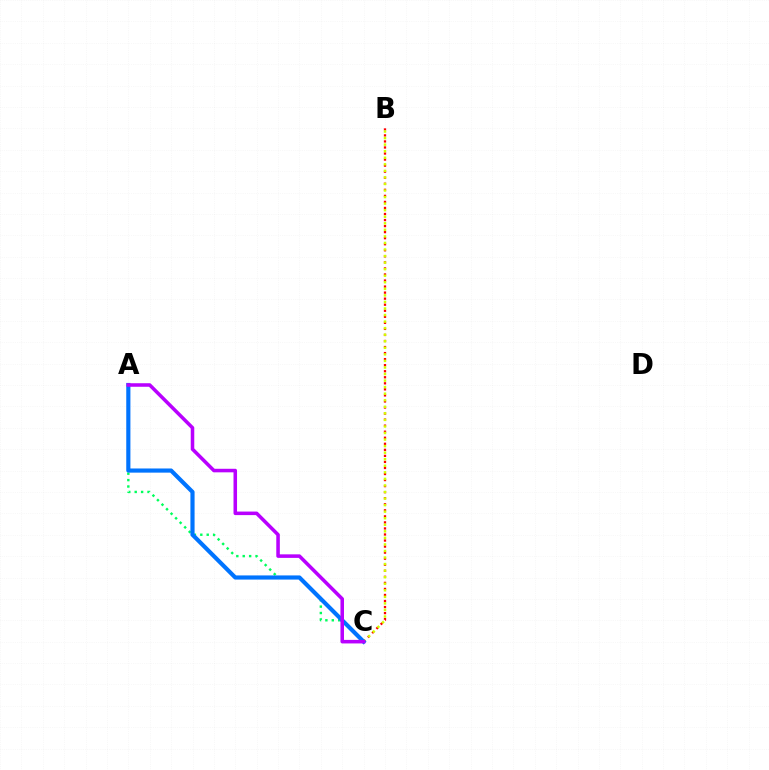{('A', 'C'): [{'color': '#00ff5c', 'line_style': 'dotted', 'thickness': 1.74}, {'color': '#0074ff', 'line_style': 'solid', 'thickness': 2.99}, {'color': '#b900ff', 'line_style': 'solid', 'thickness': 2.55}], ('B', 'C'): [{'color': '#ff0000', 'line_style': 'dotted', 'thickness': 1.64}, {'color': '#d1ff00', 'line_style': 'dotted', 'thickness': 1.78}]}